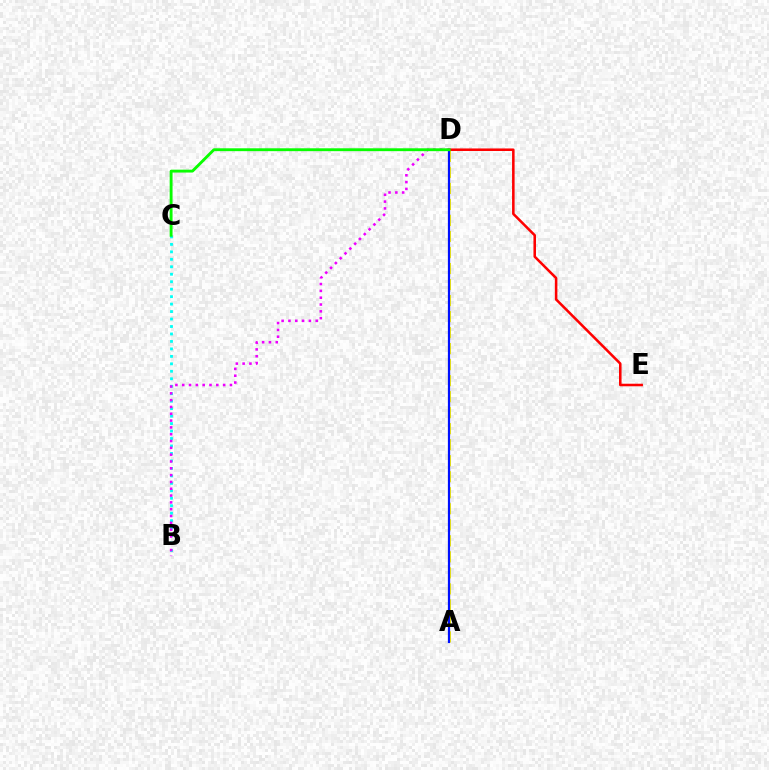{('D', 'E'): [{'color': '#ff0000', 'line_style': 'solid', 'thickness': 1.83}], ('B', 'C'): [{'color': '#00fff6', 'line_style': 'dotted', 'thickness': 2.03}], ('A', 'D'): [{'color': '#fcf500', 'line_style': 'dashed', 'thickness': 2.18}, {'color': '#0010ff', 'line_style': 'solid', 'thickness': 1.6}], ('B', 'D'): [{'color': '#ee00ff', 'line_style': 'dotted', 'thickness': 1.85}], ('C', 'D'): [{'color': '#08ff00', 'line_style': 'solid', 'thickness': 2.07}]}